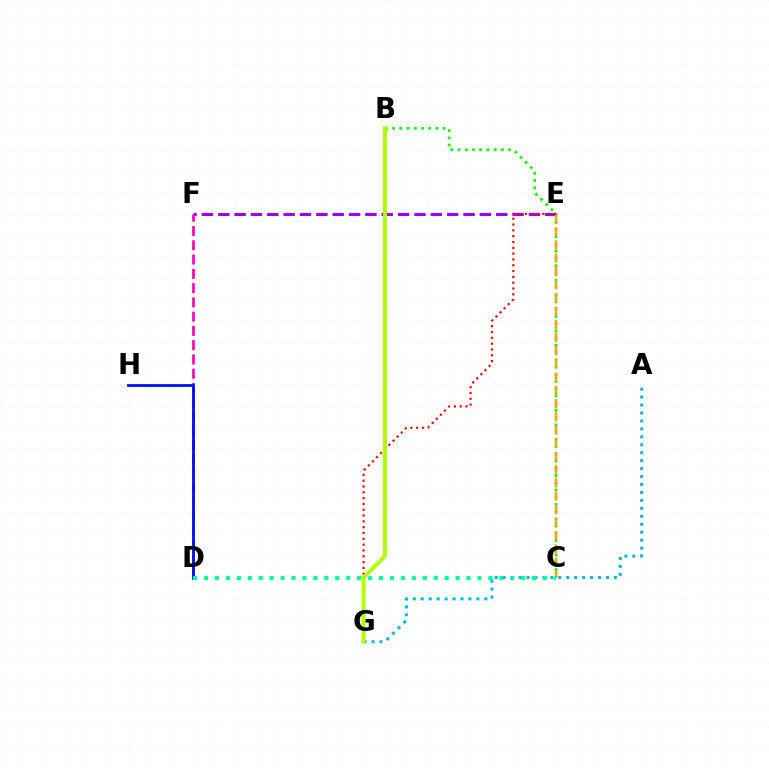{('E', 'F'): [{'color': '#9b00ff', 'line_style': 'dashed', 'thickness': 2.22}], ('D', 'F'): [{'color': '#ff00bd', 'line_style': 'dashed', 'thickness': 1.94}], ('B', 'C'): [{'color': '#08ff00', 'line_style': 'dotted', 'thickness': 1.97}], ('C', 'E'): [{'color': '#ffa500', 'line_style': 'dashed', 'thickness': 1.8}], ('E', 'G'): [{'color': '#ff0000', 'line_style': 'dotted', 'thickness': 1.58}], ('D', 'H'): [{'color': '#0010ff', 'line_style': 'solid', 'thickness': 2.03}], ('A', 'G'): [{'color': '#00b5ff', 'line_style': 'dotted', 'thickness': 2.16}], ('C', 'D'): [{'color': '#00ff9d', 'line_style': 'dotted', 'thickness': 2.97}], ('B', 'G'): [{'color': '#b3ff00', 'line_style': 'solid', 'thickness': 2.85}]}